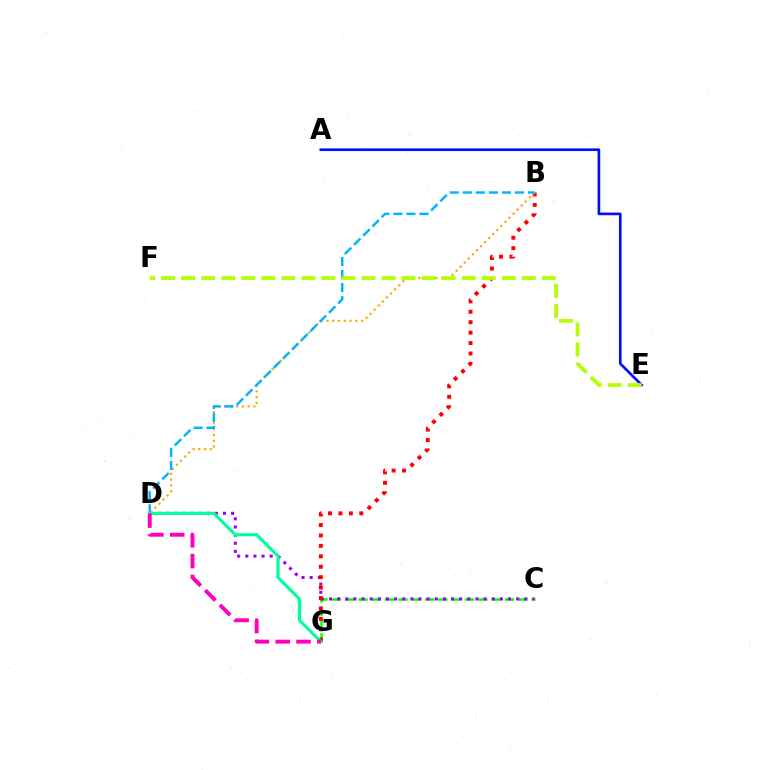{('C', 'G'): [{'color': '#08ff00', 'line_style': 'dashed', 'thickness': 1.81}], ('C', 'D'): [{'color': '#9b00ff', 'line_style': 'dotted', 'thickness': 2.21}], ('B', 'G'): [{'color': '#ff0000', 'line_style': 'dotted', 'thickness': 2.83}], ('B', 'D'): [{'color': '#ffa500', 'line_style': 'dotted', 'thickness': 1.57}, {'color': '#00b5ff', 'line_style': 'dashed', 'thickness': 1.77}], ('A', 'E'): [{'color': '#0010ff', 'line_style': 'solid', 'thickness': 1.93}], ('D', 'G'): [{'color': '#00ff9d', 'line_style': 'solid', 'thickness': 2.26}, {'color': '#ff00bd', 'line_style': 'dashed', 'thickness': 2.83}], ('E', 'F'): [{'color': '#b3ff00', 'line_style': 'dashed', 'thickness': 2.72}]}